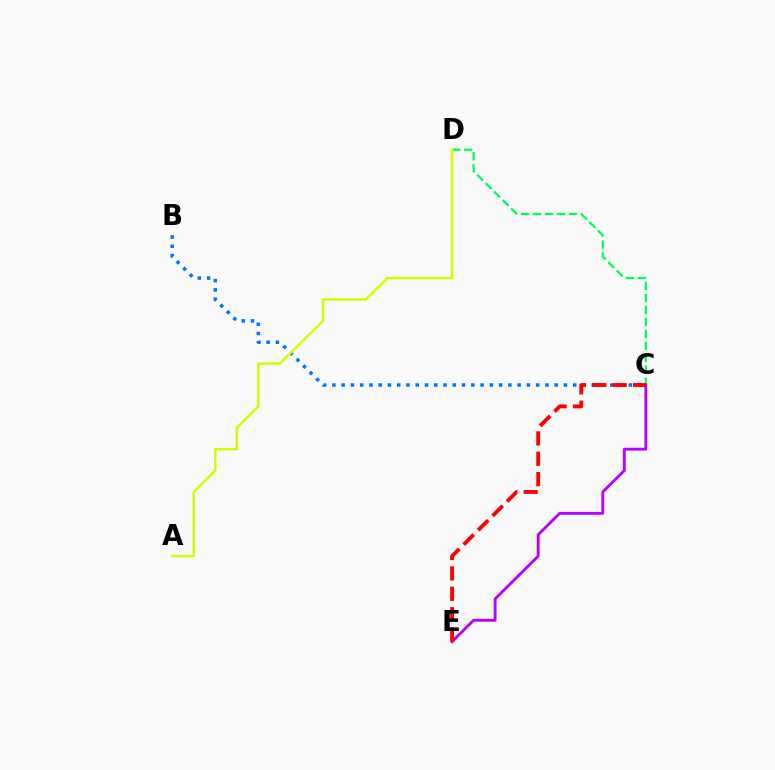{('C', 'D'): [{'color': '#00ff5c', 'line_style': 'dashed', 'thickness': 1.63}], ('B', 'C'): [{'color': '#0074ff', 'line_style': 'dotted', 'thickness': 2.52}], ('C', 'E'): [{'color': '#b900ff', 'line_style': 'solid', 'thickness': 2.05}, {'color': '#ff0000', 'line_style': 'dashed', 'thickness': 2.77}], ('A', 'D'): [{'color': '#d1ff00', 'line_style': 'solid', 'thickness': 1.78}]}